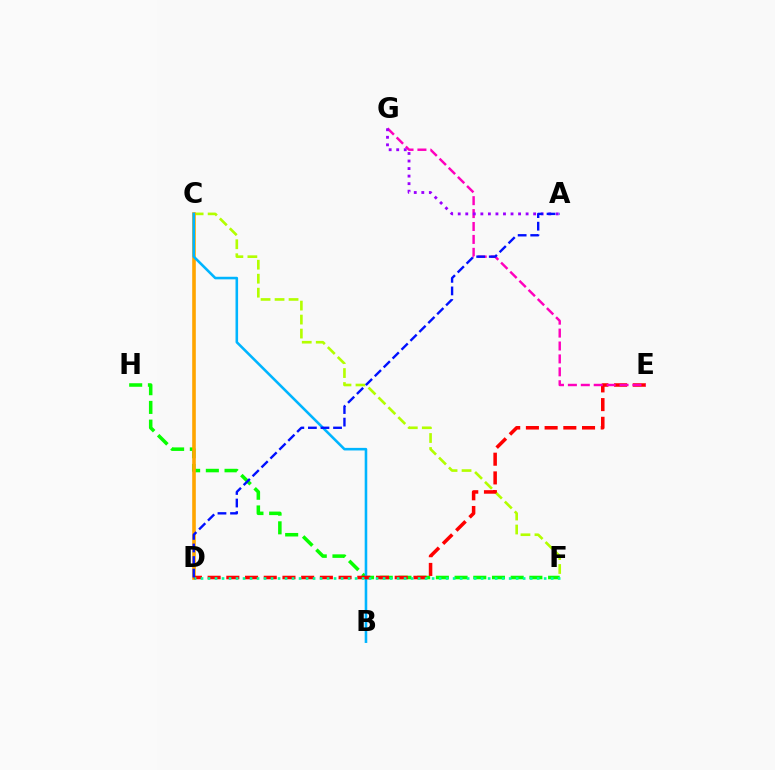{('C', 'F'): [{'color': '#b3ff00', 'line_style': 'dashed', 'thickness': 1.9}], ('F', 'H'): [{'color': '#08ff00', 'line_style': 'dashed', 'thickness': 2.54}], ('C', 'D'): [{'color': '#ffa500', 'line_style': 'solid', 'thickness': 2.6}], ('B', 'C'): [{'color': '#00b5ff', 'line_style': 'solid', 'thickness': 1.86}], ('D', 'E'): [{'color': '#ff0000', 'line_style': 'dashed', 'thickness': 2.54}], ('E', 'G'): [{'color': '#ff00bd', 'line_style': 'dashed', 'thickness': 1.75}], ('A', 'G'): [{'color': '#9b00ff', 'line_style': 'dotted', 'thickness': 2.05}], ('A', 'D'): [{'color': '#0010ff', 'line_style': 'dashed', 'thickness': 1.71}], ('D', 'F'): [{'color': '#00ff9d', 'line_style': 'dotted', 'thickness': 1.9}]}